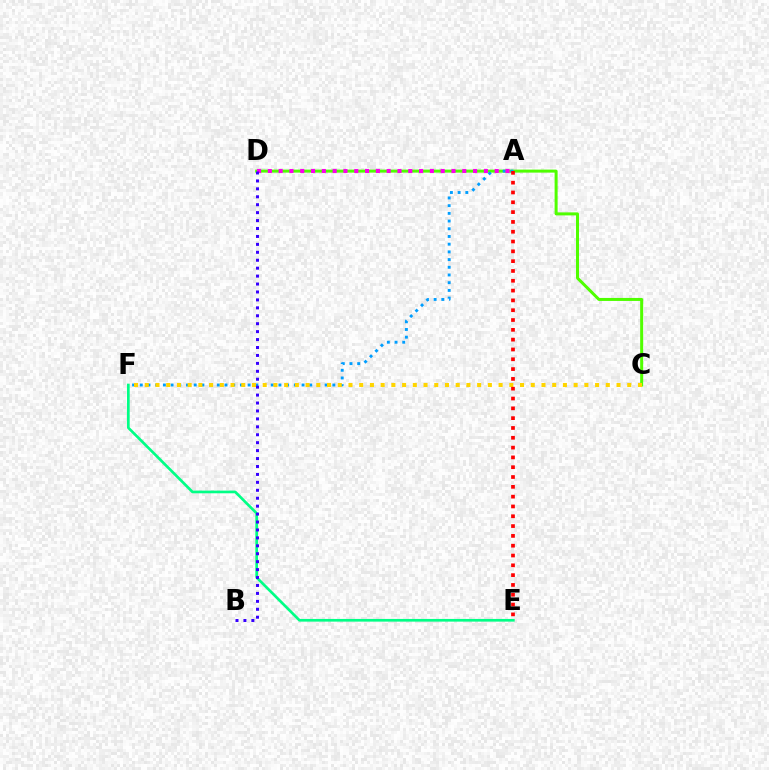{('C', 'D'): [{'color': '#4fff00', 'line_style': 'solid', 'thickness': 2.17}], ('E', 'F'): [{'color': '#00ff86', 'line_style': 'solid', 'thickness': 1.93}], ('A', 'F'): [{'color': '#009eff', 'line_style': 'dotted', 'thickness': 2.09}], ('A', 'D'): [{'color': '#ff00ed', 'line_style': 'dotted', 'thickness': 2.94}], ('B', 'D'): [{'color': '#3700ff', 'line_style': 'dotted', 'thickness': 2.16}], ('C', 'F'): [{'color': '#ffd500', 'line_style': 'dotted', 'thickness': 2.91}], ('A', 'E'): [{'color': '#ff0000', 'line_style': 'dotted', 'thickness': 2.67}]}